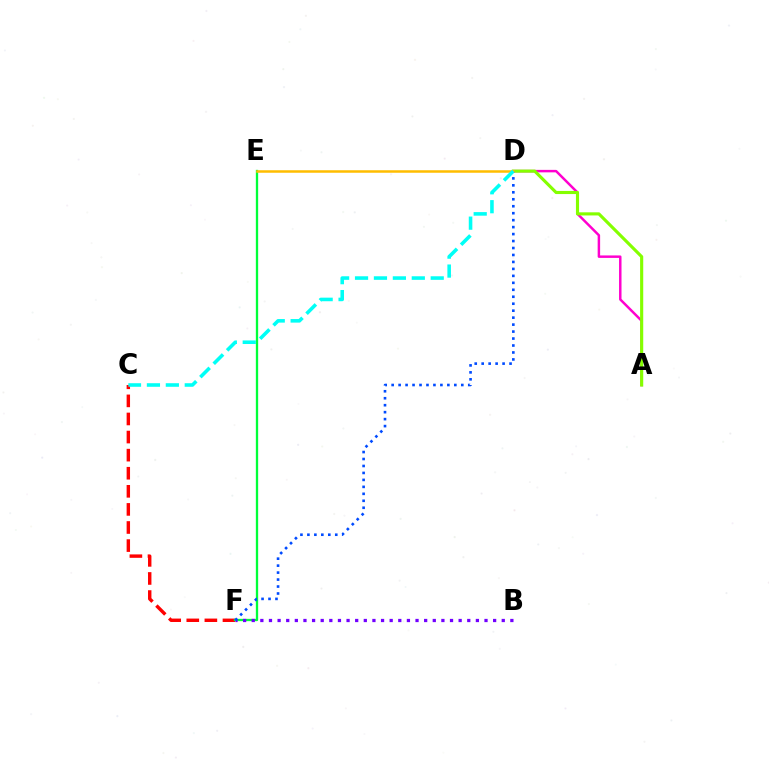{('A', 'D'): [{'color': '#ff00cf', 'line_style': 'solid', 'thickness': 1.78}, {'color': '#84ff00', 'line_style': 'solid', 'thickness': 2.25}], ('C', 'F'): [{'color': '#ff0000', 'line_style': 'dashed', 'thickness': 2.46}], ('E', 'F'): [{'color': '#00ff39', 'line_style': 'solid', 'thickness': 1.67}], ('B', 'F'): [{'color': '#7200ff', 'line_style': 'dotted', 'thickness': 2.34}], ('D', 'F'): [{'color': '#004bff', 'line_style': 'dotted', 'thickness': 1.89}], ('D', 'E'): [{'color': '#ffbd00', 'line_style': 'solid', 'thickness': 1.81}], ('C', 'D'): [{'color': '#00fff6', 'line_style': 'dashed', 'thickness': 2.57}]}